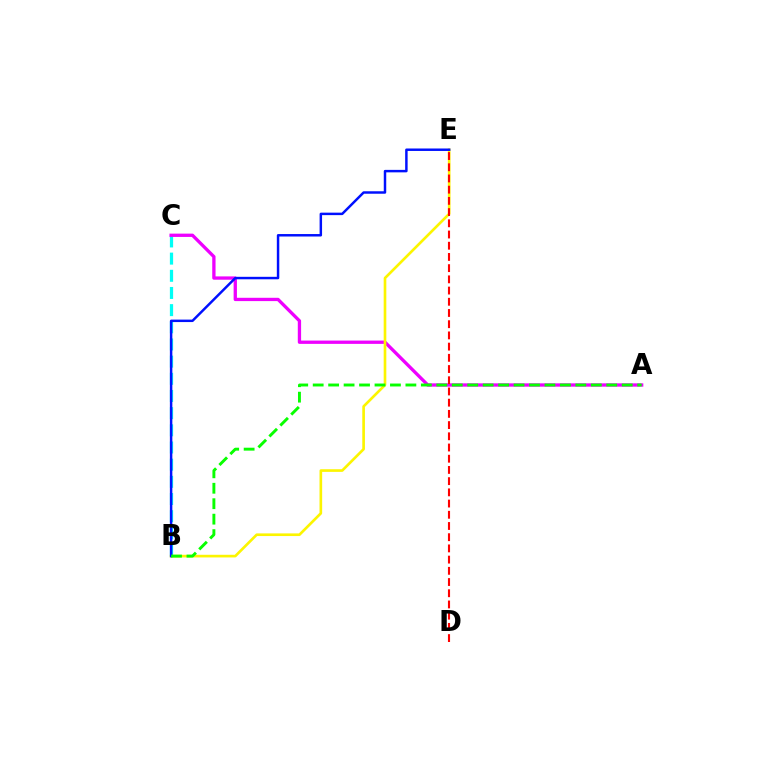{('B', 'C'): [{'color': '#00fff6', 'line_style': 'dashed', 'thickness': 2.33}], ('A', 'C'): [{'color': '#ee00ff', 'line_style': 'solid', 'thickness': 2.38}], ('B', 'E'): [{'color': '#fcf500', 'line_style': 'solid', 'thickness': 1.91}, {'color': '#0010ff', 'line_style': 'solid', 'thickness': 1.78}], ('D', 'E'): [{'color': '#ff0000', 'line_style': 'dashed', 'thickness': 1.52}], ('A', 'B'): [{'color': '#08ff00', 'line_style': 'dashed', 'thickness': 2.1}]}